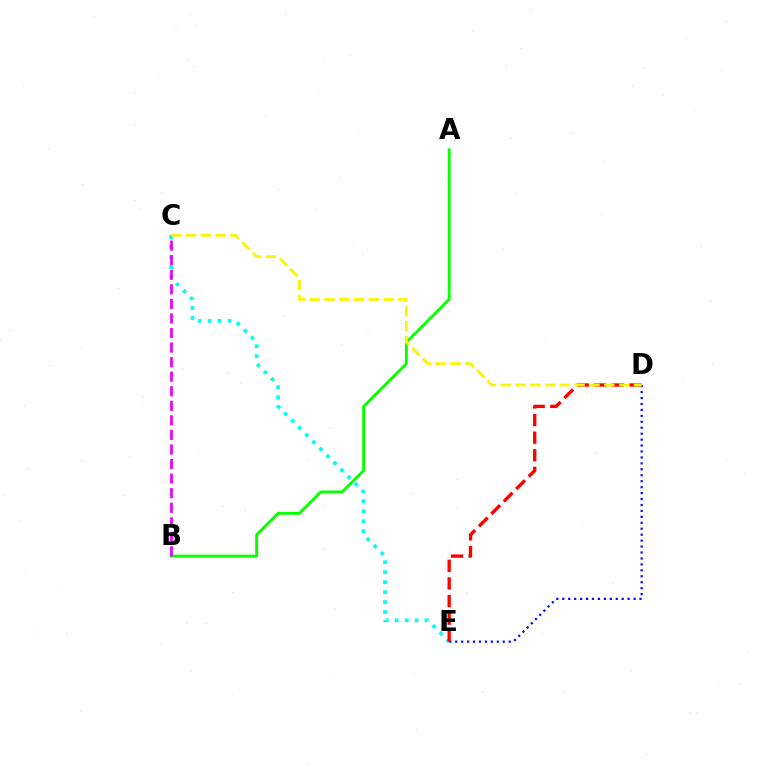{('A', 'B'): [{'color': '#08ff00', 'line_style': 'solid', 'thickness': 2.08}], ('D', 'E'): [{'color': '#0010ff', 'line_style': 'dotted', 'thickness': 1.61}, {'color': '#ff0000', 'line_style': 'dashed', 'thickness': 2.39}], ('C', 'E'): [{'color': '#00fff6', 'line_style': 'dotted', 'thickness': 2.71}], ('B', 'C'): [{'color': '#ee00ff', 'line_style': 'dashed', 'thickness': 1.98}], ('C', 'D'): [{'color': '#fcf500', 'line_style': 'dashed', 'thickness': 2.01}]}